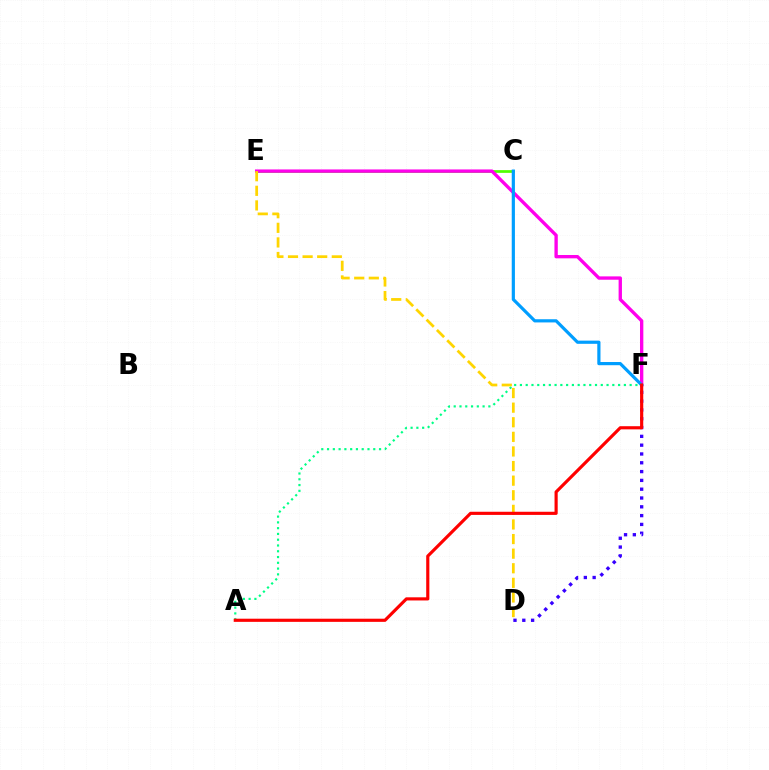{('C', 'E'): [{'color': '#4fff00', 'line_style': 'solid', 'thickness': 1.95}], ('E', 'F'): [{'color': '#ff00ed', 'line_style': 'solid', 'thickness': 2.41}], ('C', 'F'): [{'color': '#009eff', 'line_style': 'solid', 'thickness': 2.3}], ('D', 'F'): [{'color': '#3700ff', 'line_style': 'dotted', 'thickness': 2.39}], ('A', 'F'): [{'color': '#00ff86', 'line_style': 'dotted', 'thickness': 1.57}, {'color': '#ff0000', 'line_style': 'solid', 'thickness': 2.27}], ('D', 'E'): [{'color': '#ffd500', 'line_style': 'dashed', 'thickness': 1.98}]}